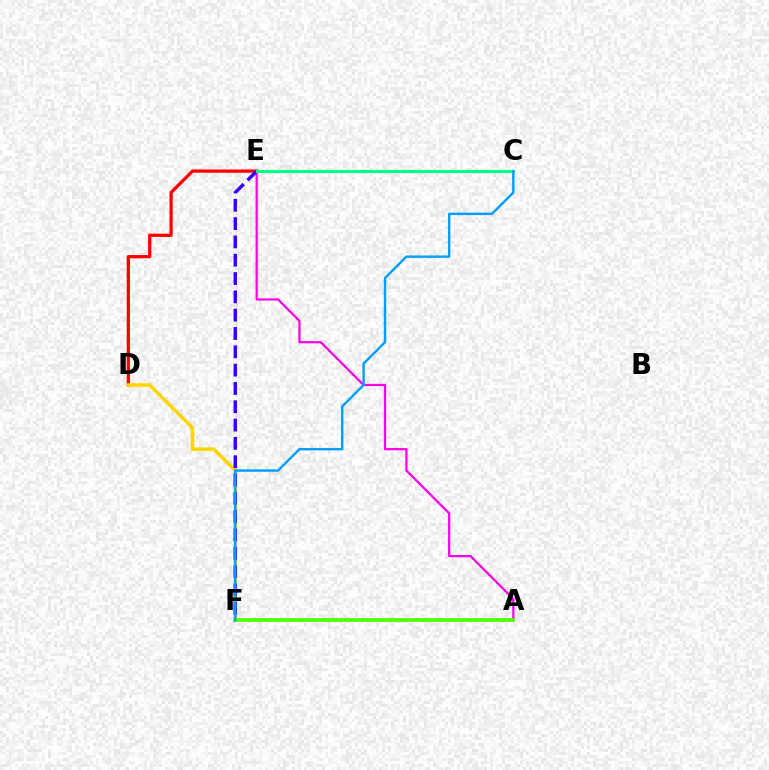{('D', 'E'): [{'color': '#ff0000', 'line_style': 'solid', 'thickness': 2.33}], ('A', 'E'): [{'color': '#ff00ed', 'line_style': 'solid', 'thickness': 1.61}], ('D', 'F'): [{'color': '#ffd500', 'line_style': 'solid', 'thickness': 2.53}], ('E', 'F'): [{'color': '#3700ff', 'line_style': 'dashed', 'thickness': 2.49}], ('A', 'F'): [{'color': '#4fff00', 'line_style': 'solid', 'thickness': 2.67}], ('C', 'E'): [{'color': '#00ff86', 'line_style': 'solid', 'thickness': 2.21}], ('C', 'F'): [{'color': '#009eff', 'line_style': 'solid', 'thickness': 1.73}]}